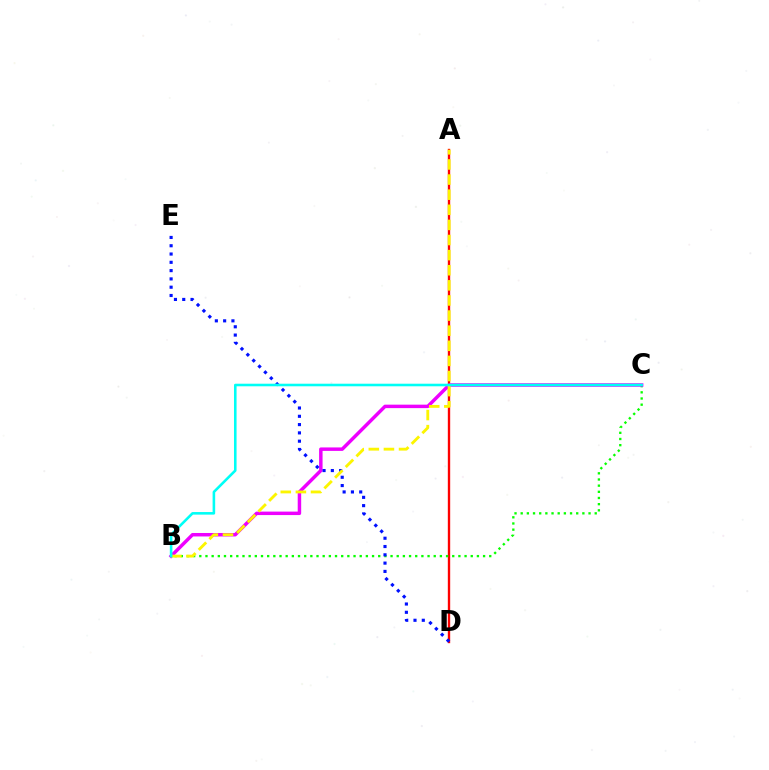{('A', 'D'): [{'color': '#ff0000', 'line_style': 'solid', 'thickness': 1.7}], ('B', 'C'): [{'color': '#08ff00', 'line_style': 'dotted', 'thickness': 1.68}, {'color': '#ee00ff', 'line_style': 'solid', 'thickness': 2.5}, {'color': '#00fff6', 'line_style': 'solid', 'thickness': 1.86}], ('D', 'E'): [{'color': '#0010ff', 'line_style': 'dotted', 'thickness': 2.25}], ('A', 'B'): [{'color': '#fcf500', 'line_style': 'dashed', 'thickness': 2.05}]}